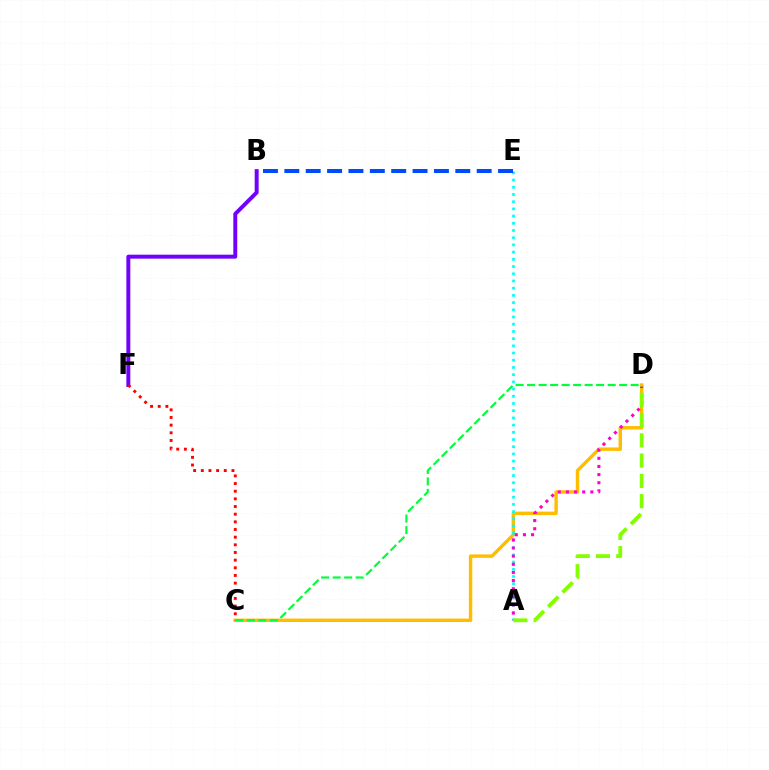{('B', 'F'): [{'color': '#7200ff', 'line_style': 'solid', 'thickness': 2.84}], ('C', 'D'): [{'color': '#ffbd00', 'line_style': 'solid', 'thickness': 2.47}, {'color': '#00ff39', 'line_style': 'dashed', 'thickness': 1.56}], ('A', 'E'): [{'color': '#00fff6', 'line_style': 'dotted', 'thickness': 1.96}], ('A', 'D'): [{'color': '#ff00cf', 'line_style': 'dotted', 'thickness': 2.21}, {'color': '#84ff00', 'line_style': 'dashed', 'thickness': 2.75}], ('C', 'F'): [{'color': '#ff0000', 'line_style': 'dotted', 'thickness': 2.08}], ('B', 'E'): [{'color': '#004bff', 'line_style': 'dashed', 'thickness': 2.9}]}